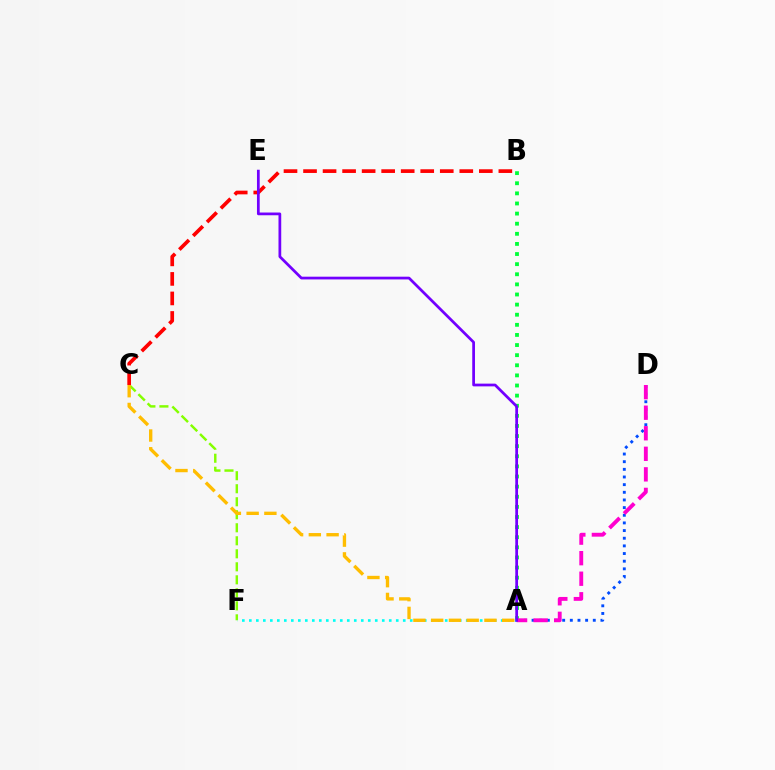{('C', 'F'): [{'color': '#84ff00', 'line_style': 'dashed', 'thickness': 1.77}], ('B', 'C'): [{'color': '#ff0000', 'line_style': 'dashed', 'thickness': 2.65}], ('A', 'B'): [{'color': '#00ff39', 'line_style': 'dotted', 'thickness': 2.75}], ('A', 'F'): [{'color': '#00fff6', 'line_style': 'dotted', 'thickness': 1.9}], ('A', 'D'): [{'color': '#004bff', 'line_style': 'dotted', 'thickness': 2.08}, {'color': '#ff00cf', 'line_style': 'dashed', 'thickness': 2.79}], ('A', 'C'): [{'color': '#ffbd00', 'line_style': 'dashed', 'thickness': 2.41}], ('A', 'E'): [{'color': '#7200ff', 'line_style': 'solid', 'thickness': 1.97}]}